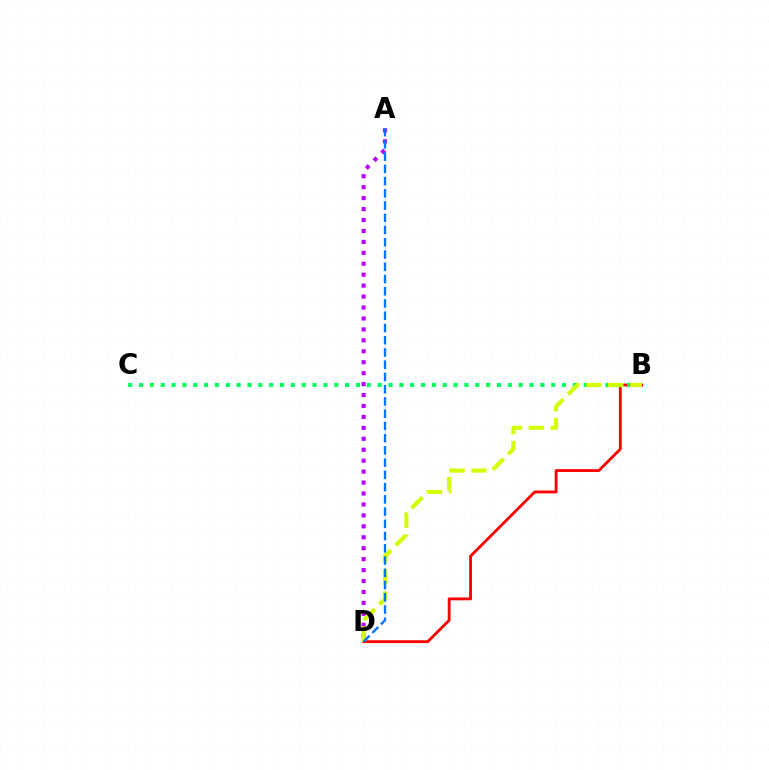{('A', 'D'): [{'color': '#b900ff', 'line_style': 'dotted', 'thickness': 2.97}, {'color': '#0074ff', 'line_style': 'dashed', 'thickness': 1.66}], ('B', 'D'): [{'color': '#ff0000', 'line_style': 'solid', 'thickness': 2.04}, {'color': '#d1ff00', 'line_style': 'dashed', 'thickness': 2.98}], ('B', 'C'): [{'color': '#00ff5c', 'line_style': 'dotted', 'thickness': 2.95}]}